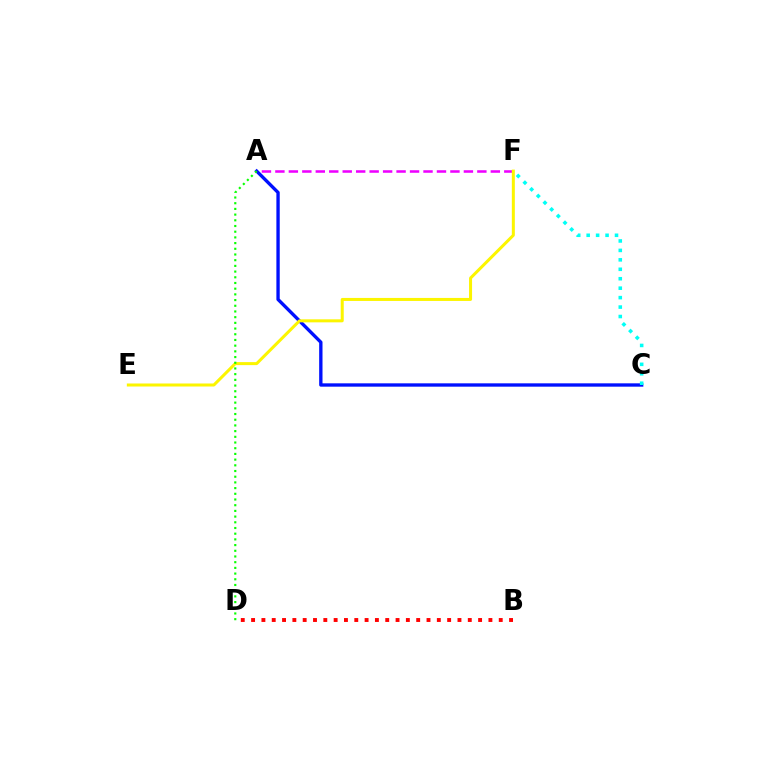{('A', 'F'): [{'color': '#ee00ff', 'line_style': 'dashed', 'thickness': 1.83}], ('B', 'D'): [{'color': '#ff0000', 'line_style': 'dotted', 'thickness': 2.8}], ('A', 'C'): [{'color': '#0010ff', 'line_style': 'solid', 'thickness': 2.41}], ('E', 'F'): [{'color': '#fcf500', 'line_style': 'solid', 'thickness': 2.17}], ('A', 'D'): [{'color': '#08ff00', 'line_style': 'dotted', 'thickness': 1.55}], ('C', 'F'): [{'color': '#00fff6', 'line_style': 'dotted', 'thickness': 2.57}]}